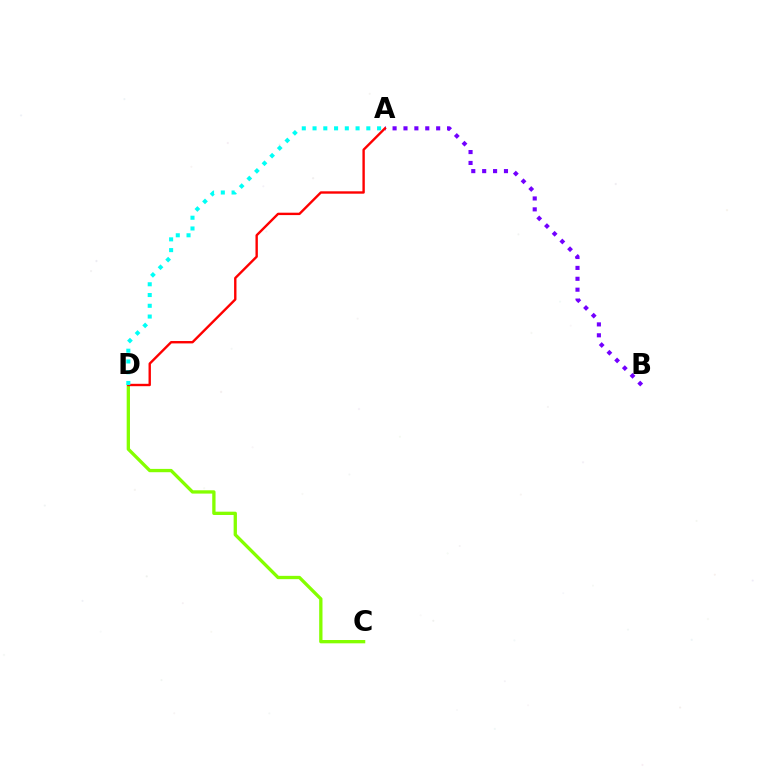{('A', 'B'): [{'color': '#7200ff', 'line_style': 'dotted', 'thickness': 2.96}], ('C', 'D'): [{'color': '#84ff00', 'line_style': 'solid', 'thickness': 2.38}], ('A', 'D'): [{'color': '#ff0000', 'line_style': 'solid', 'thickness': 1.72}, {'color': '#00fff6', 'line_style': 'dotted', 'thickness': 2.92}]}